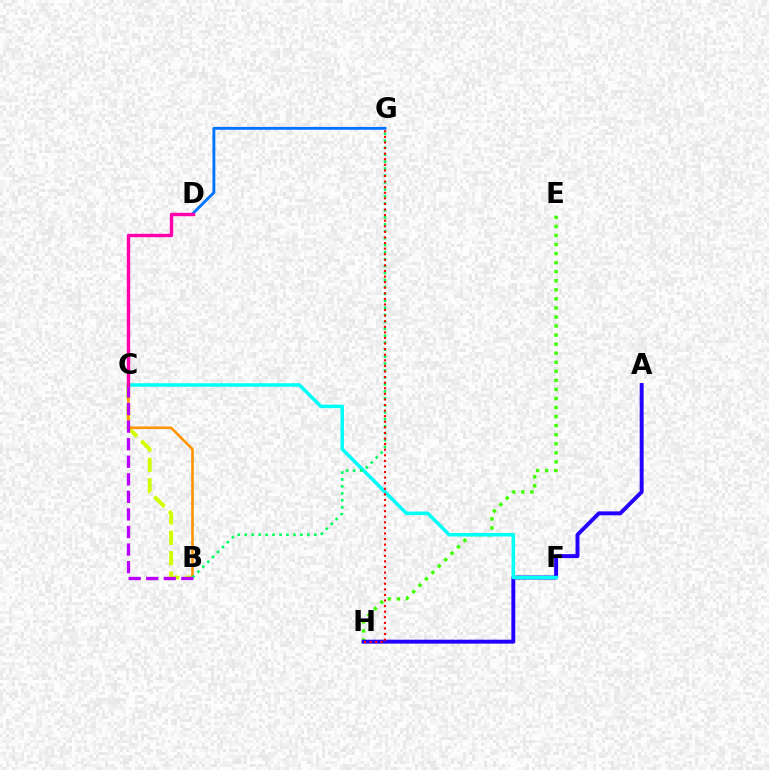{('E', 'H'): [{'color': '#3dff00', 'line_style': 'dotted', 'thickness': 2.46}], ('A', 'H'): [{'color': '#2500ff', 'line_style': 'solid', 'thickness': 2.82}], ('B', 'C'): [{'color': '#d1ff00', 'line_style': 'dashed', 'thickness': 2.77}, {'color': '#ff9400', 'line_style': 'solid', 'thickness': 1.86}, {'color': '#b900ff', 'line_style': 'dashed', 'thickness': 2.39}], ('C', 'F'): [{'color': '#00fff6', 'line_style': 'solid', 'thickness': 2.53}], ('B', 'G'): [{'color': '#00ff5c', 'line_style': 'dotted', 'thickness': 1.89}], ('G', 'H'): [{'color': '#ff0000', 'line_style': 'dotted', 'thickness': 1.52}], ('D', 'G'): [{'color': '#0074ff', 'line_style': 'solid', 'thickness': 2.06}], ('C', 'D'): [{'color': '#ff00ac', 'line_style': 'solid', 'thickness': 2.45}]}